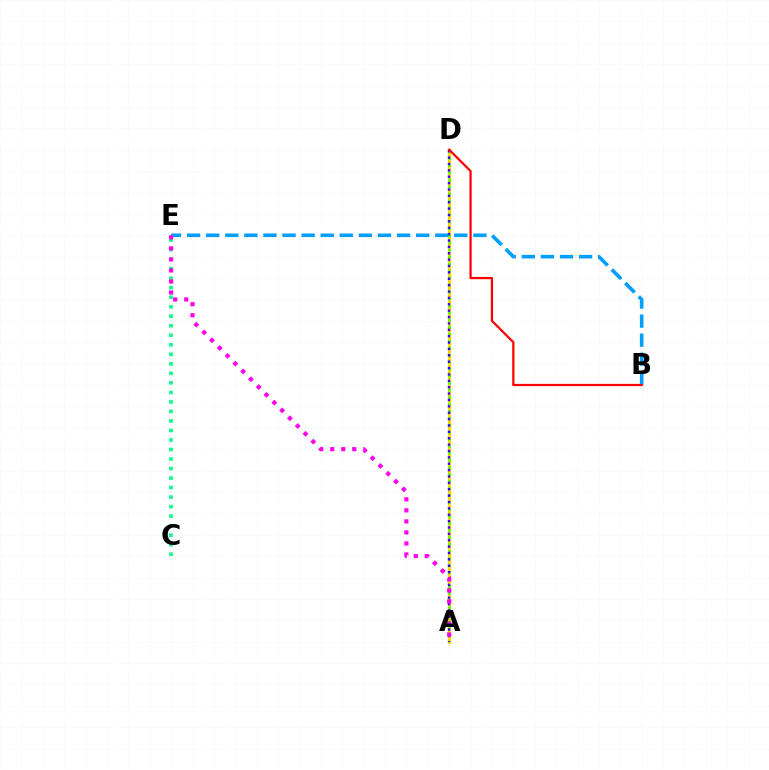{('A', 'D'): [{'color': '#ffd500', 'line_style': 'solid', 'thickness': 2.27}, {'color': '#4fff00', 'line_style': 'dotted', 'thickness': 1.91}, {'color': '#3700ff', 'line_style': 'dotted', 'thickness': 1.73}], ('B', 'E'): [{'color': '#009eff', 'line_style': 'dashed', 'thickness': 2.59}], ('B', 'D'): [{'color': '#ff0000', 'line_style': 'solid', 'thickness': 1.62}], ('C', 'E'): [{'color': '#00ff86', 'line_style': 'dotted', 'thickness': 2.59}], ('A', 'E'): [{'color': '#ff00ed', 'line_style': 'dotted', 'thickness': 3.0}]}